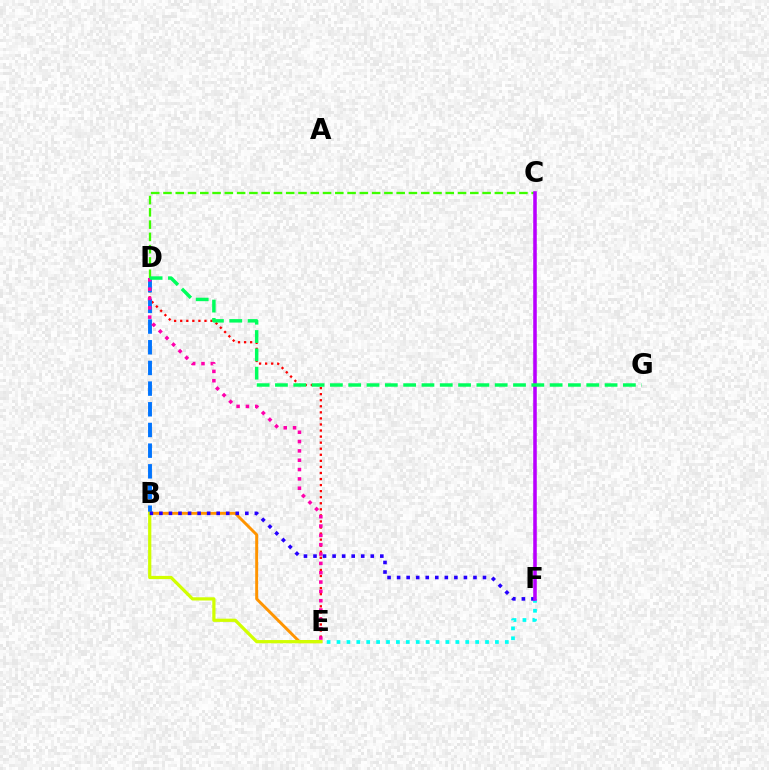{('D', 'E'): [{'color': '#ff0000', 'line_style': 'dotted', 'thickness': 1.65}, {'color': '#ff00ac', 'line_style': 'dotted', 'thickness': 2.54}], ('B', 'D'): [{'color': '#0074ff', 'line_style': 'dashed', 'thickness': 2.81}], ('C', 'D'): [{'color': '#3dff00', 'line_style': 'dashed', 'thickness': 1.67}], ('B', 'E'): [{'color': '#ff9400', 'line_style': 'solid', 'thickness': 2.11}, {'color': '#d1ff00', 'line_style': 'solid', 'thickness': 2.32}], ('E', 'F'): [{'color': '#00fff6', 'line_style': 'dotted', 'thickness': 2.69}], ('B', 'F'): [{'color': '#2500ff', 'line_style': 'dotted', 'thickness': 2.59}], ('C', 'F'): [{'color': '#b900ff', 'line_style': 'solid', 'thickness': 2.57}], ('D', 'G'): [{'color': '#00ff5c', 'line_style': 'dashed', 'thickness': 2.49}]}